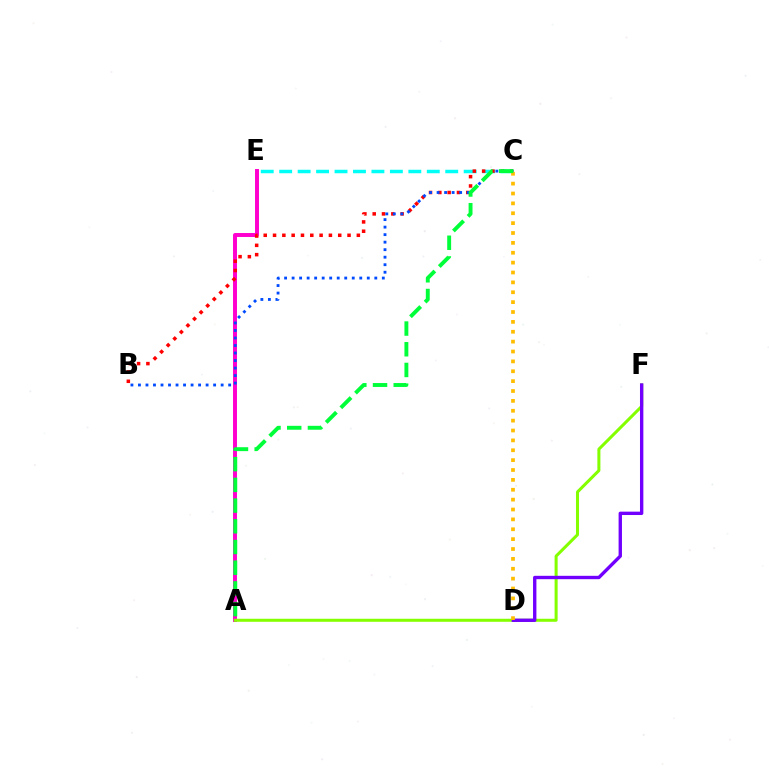{('C', 'E'): [{'color': '#00fff6', 'line_style': 'dashed', 'thickness': 2.51}], ('A', 'E'): [{'color': '#ff00cf', 'line_style': 'solid', 'thickness': 2.84}], ('A', 'F'): [{'color': '#84ff00', 'line_style': 'solid', 'thickness': 2.18}], ('D', 'F'): [{'color': '#7200ff', 'line_style': 'solid', 'thickness': 2.43}], ('B', 'C'): [{'color': '#ff0000', 'line_style': 'dotted', 'thickness': 2.53}, {'color': '#004bff', 'line_style': 'dotted', 'thickness': 2.04}], ('C', 'D'): [{'color': '#ffbd00', 'line_style': 'dotted', 'thickness': 2.68}], ('A', 'C'): [{'color': '#00ff39', 'line_style': 'dashed', 'thickness': 2.81}]}